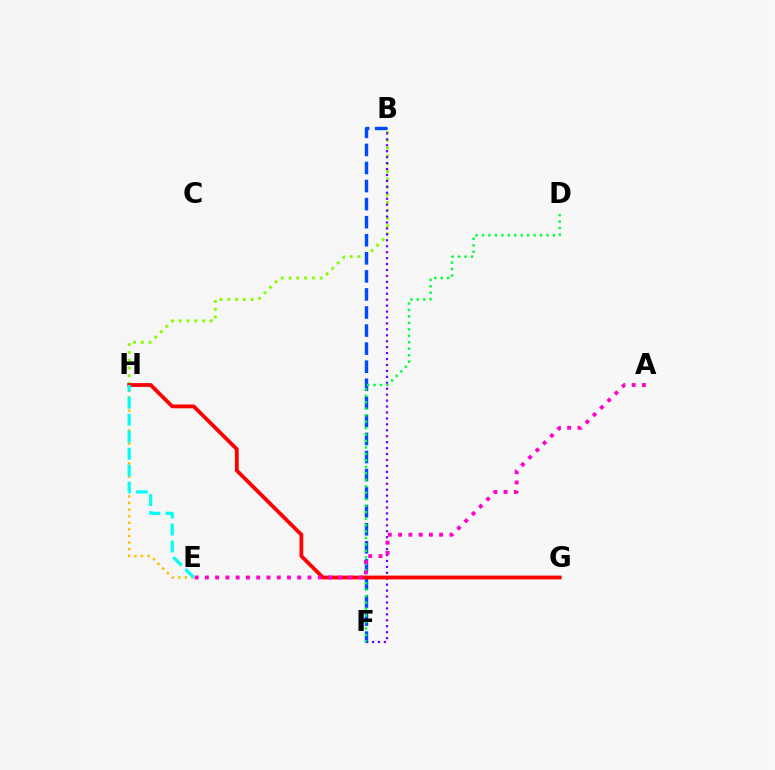{('E', 'H'): [{'color': '#ffbd00', 'line_style': 'dotted', 'thickness': 1.79}, {'color': '#00fff6', 'line_style': 'dashed', 'thickness': 2.31}], ('B', 'H'): [{'color': '#84ff00', 'line_style': 'dotted', 'thickness': 2.11}], ('B', 'F'): [{'color': '#7200ff', 'line_style': 'dotted', 'thickness': 1.61}, {'color': '#004bff', 'line_style': 'dashed', 'thickness': 2.45}], ('D', 'F'): [{'color': '#00ff39', 'line_style': 'dotted', 'thickness': 1.76}], ('G', 'H'): [{'color': '#ff0000', 'line_style': 'solid', 'thickness': 2.72}], ('A', 'E'): [{'color': '#ff00cf', 'line_style': 'dotted', 'thickness': 2.79}]}